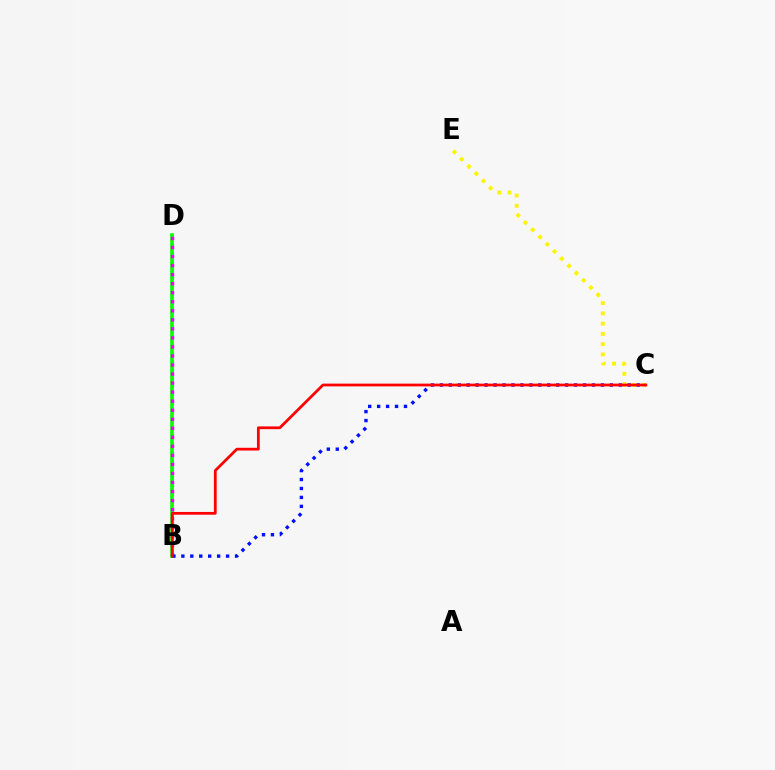{('B', 'D'): [{'color': '#00fff6', 'line_style': 'dotted', 'thickness': 2.26}, {'color': '#08ff00', 'line_style': 'solid', 'thickness': 2.61}, {'color': '#ee00ff', 'line_style': 'dotted', 'thickness': 2.46}], ('C', 'E'): [{'color': '#fcf500', 'line_style': 'dotted', 'thickness': 2.78}], ('B', 'C'): [{'color': '#0010ff', 'line_style': 'dotted', 'thickness': 2.43}, {'color': '#ff0000', 'line_style': 'solid', 'thickness': 1.98}]}